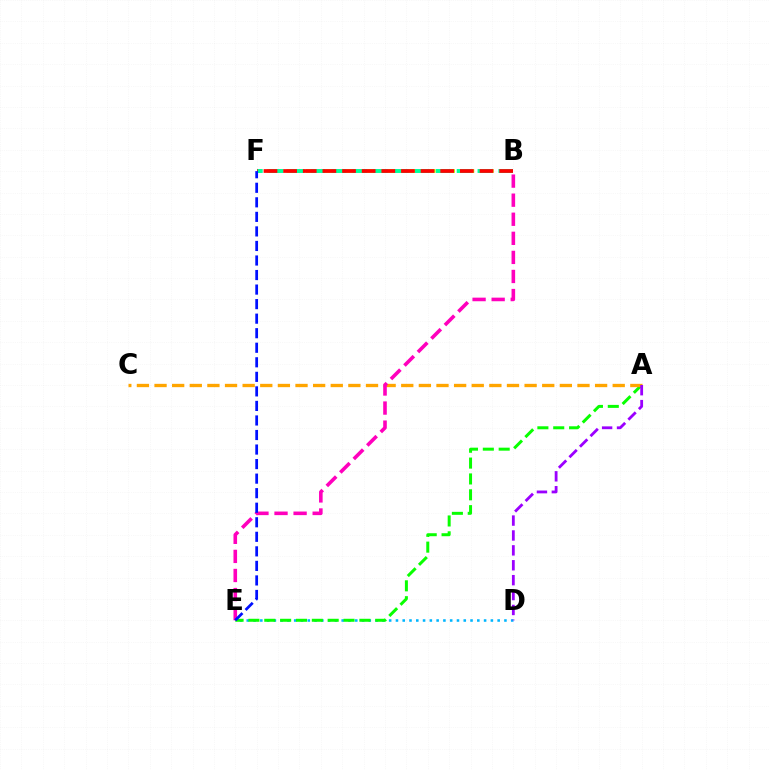{('B', 'F'): [{'color': '#b3ff00', 'line_style': 'dashed', 'thickness': 2.63}, {'color': '#00ff9d', 'line_style': 'dashed', 'thickness': 2.83}, {'color': '#ff0000', 'line_style': 'dashed', 'thickness': 2.67}], ('D', 'E'): [{'color': '#00b5ff', 'line_style': 'dotted', 'thickness': 1.84}], ('A', 'E'): [{'color': '#08ff00', 'line_style': 'dashed', 'thickness': 2.15}], ('A', 'C'): [{'color': '#ffa500', 'line_style': 'dashed', 'thickness': 2.39}], ('A', 'D'): [{'color': '#9b00ff', 'line_style': 'dashed', 'thickness': 2.02}], ('B', 'E'): [{'color': '#ff00bd', 'line_style': 'dashed', 'thickness': 2.59}], ('E', 'F'): [{'color': '#0010ff', 'line_style': 'dashed', 'thickness': 1.98}]}